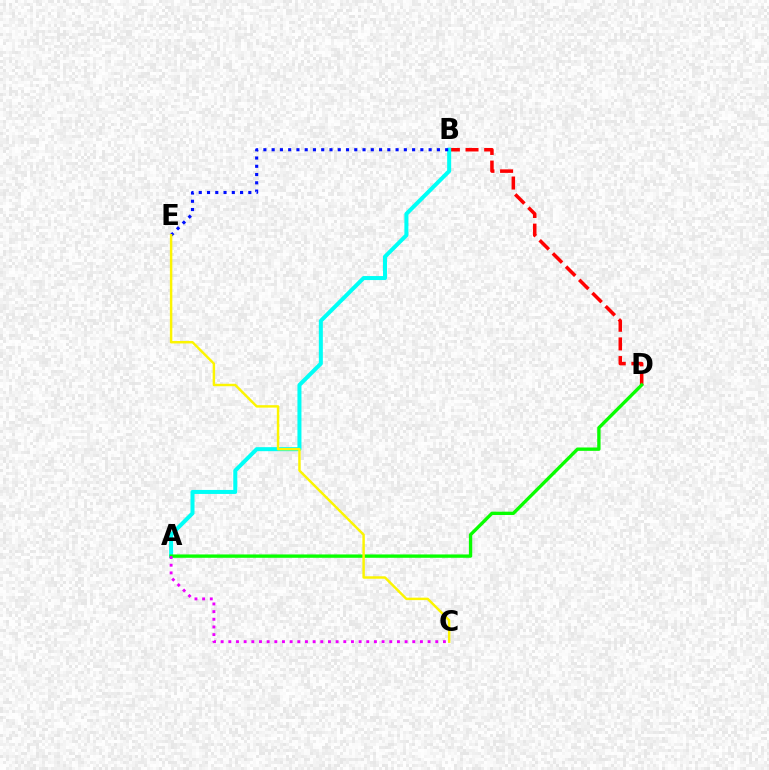{('B', 'D'): [{'color': '#ff0000', 'line_style': 'dashed', 'thickness': 2.53}], ('A', 'B'): [{'color': '#00fff6', 'line_style': 'solid', 'thickness': 2.89}], ('B', 'E'): [{'color': '#0010ff', 'line_style': 'dotted', 'thickness': 2.24}], ('A', 'D'): [{'color': '#08ff00', 'line_style': 'solid', 'thickness': 2.41}], ('C', 'E'): [{'color': '#fcf500', 'line_style': 'solid', 'thickness': 1.76}], ('A', 'C'): [{'color': '#ee00ff', 'line_style': 'dotted', 'thickness': 2.08}]}